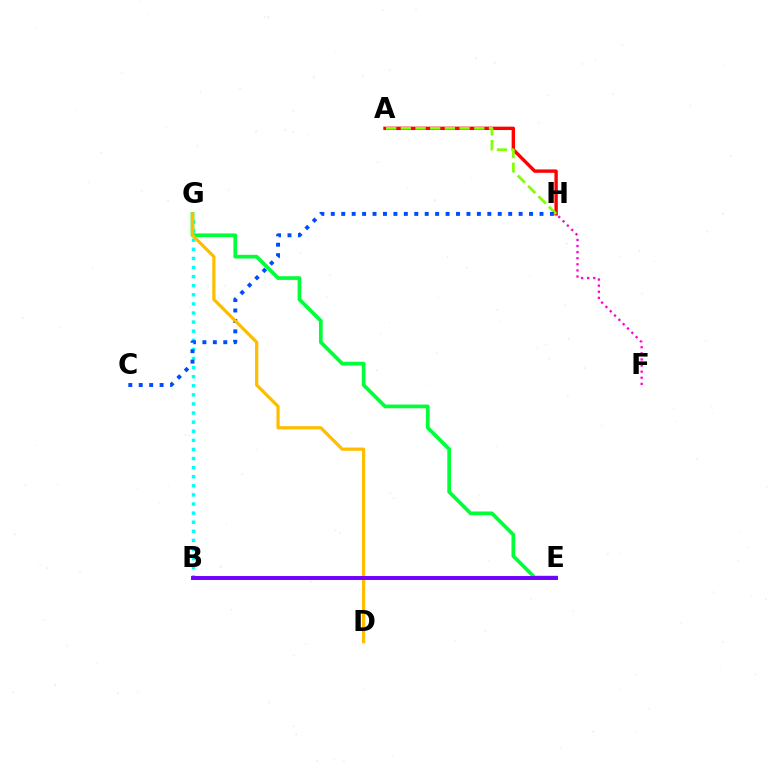{('A', 'H'): [{'color': '#ff0000', 'line_style': 'solid', 'thickness': 2.44}, {'color': '#84ff00', 'line_style': 'dashed', 'thickness': 2.0}], ('F', 'H'): [{'color': '#ff00cf', 'line_style': 'dotted', 'thickness': 1.66}], ('B', 'G'): [{'color': '#00fff6', 'line_style': 'dotted', 'thickness': 2.47}], ('C', 'H'): [{'color': '#004bff', 'line_style': 'dotted', 'thickness': 2.84}], ('E', 'G'): [{'color': '#00ff39', 'line_style': 'solid', 'thickness': 2.67}], ('D', 'G'): [{'color': '#ffbd00', 'line_style': 'solid', 'thickness': 2.32}], ('B', 'E'): [{'color': '#7200ff', 'line_style': 'solid', 'thickness': 2.83}]}